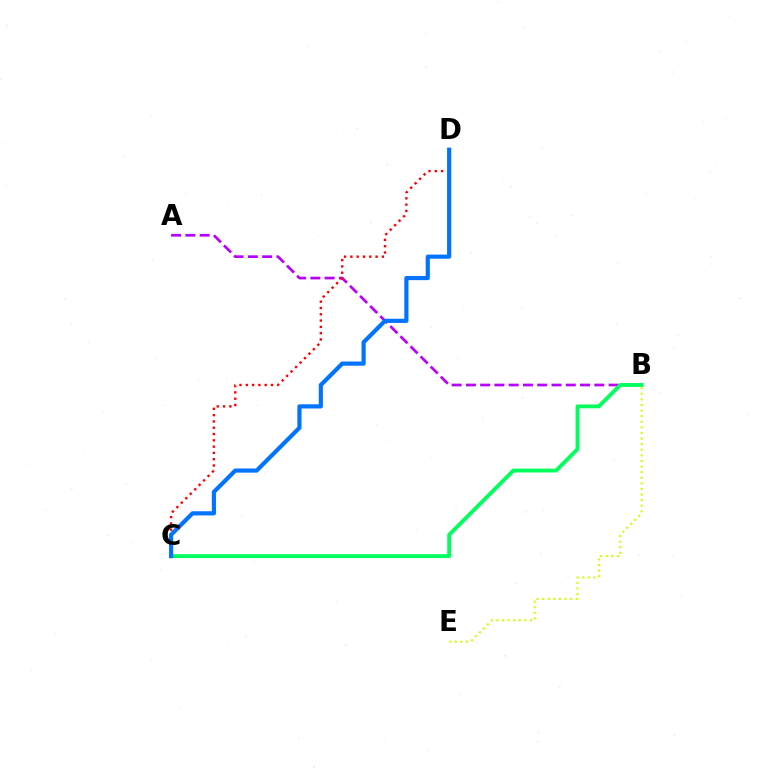{('A', 'B'): [{'color': '#b900ff', 'line_style': 'dashed', 'thickness': 1.94}], ('C', 'D'): [{'color': '#ff0000', 'line_style': 'dotted', 'thickness': 1.71}, {'color': '#0074ff', 'line_style': 'solid', 'thickness': 2.99}], ('B', 'C'): [{'color': '#00ff5c', 'line_style': 'solid', 'thickness': 2.77}], ('B', 'E'): [{'color': '#d1ff00', 'line_style': 'dotted', 'thickness': 1.52}]}